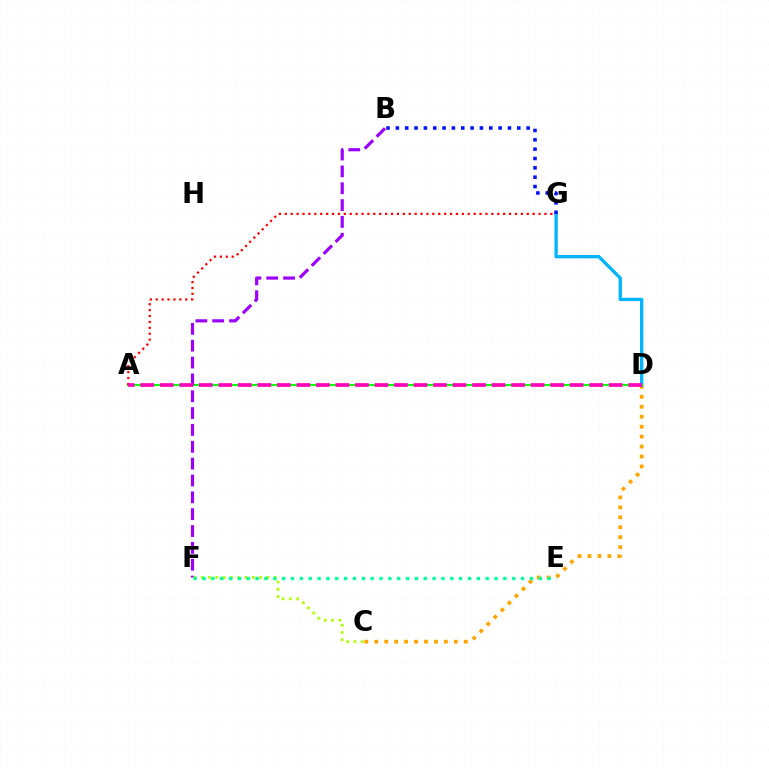{('C', 'D'): [{'color': '#ffa500', 'line_style': 'dotted', 'thickness': 2.7}], ('D', 'G'): [{'color': '#00b5ff', 'line_style': 'solid', 'thickness': 2.41}], ('A', 'D'): [{'color': '#08ff00', 'line_style': 'solid', 'thickness': 1.53}, {'color': '#ff00bd', 'line_style': 'dashed', 'thickness': 2.65}], ('A', 'G'): [{'color': '#ff0000', 'line_style': 'dotted', 'thickness': 1.6}], ('B', 'F'): [{'color': '#9b00ff', 'line_style': 'dashed', 'thickness': 2.29}], ('C', 'F'): [{'color': '#b3ff00', 'line_style': 'dotted', 'thickness': 1.98}], ('E', 'F'): [{'color': '#00ff9d', 'line_style': 'dotted', 'thickness': 2.4}], ('B', 'G'): [{'color': '#0010ff', 'line_style': 'dotted', 'thickness': 2.54}]}